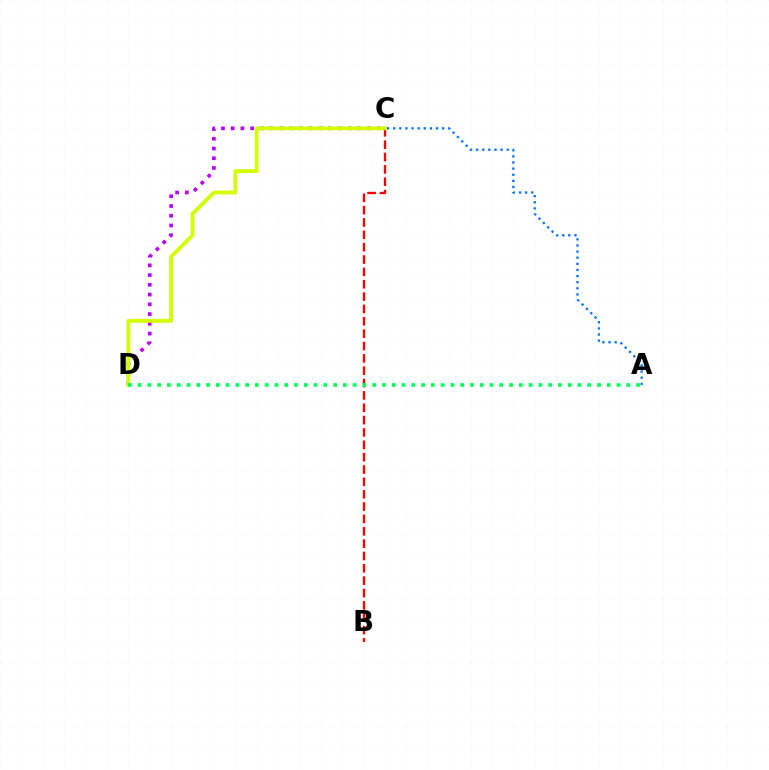{('C', 'D'): [{'color': '#b900ff', 'line_style': 'dotted', 'thickness': 2.65}, {'color': '#d1ff00', 'line_style': 'solid', 'thickness': 2.77}], ('B', 'C'): [{'color': '#ff0000', 'line_style': 'dashed', 'thickness': 1.68}], ('A', 'D'): [{'color': '#00ff5c', 'line_style': 'dotted', 'thickness': 2.66}], ('A', 'C'): [{'color': '#0074ff', 'line_style': 'dotted', 'thickness': 1.66}]}